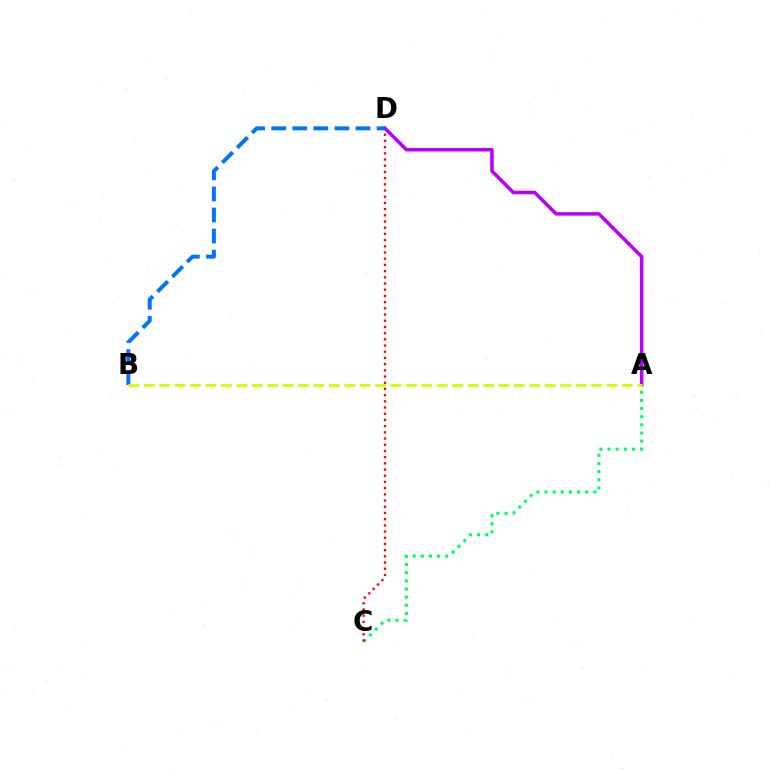{('A', 'C'): [{'color': '#00ff5c', 'line_style': 'dotted', 'thickness': 2.21}], ('C', 'D'): [{'color': '#ff0000', 'line_style': 'dotted', 'thickness': 1.68}], ('A', 'D'): [{'color': '#b900ff', 'line_style': 'solid', 'thickness': 2.53}], ('B', 'D'): [{'color': '#0074ff', 'line_style': 'dashed', 'thickness': 2.86}], ('A', 'B'): [{'color': '#d1ff00', 'line_style': 'dashed', 'thickness': 2.09}]}